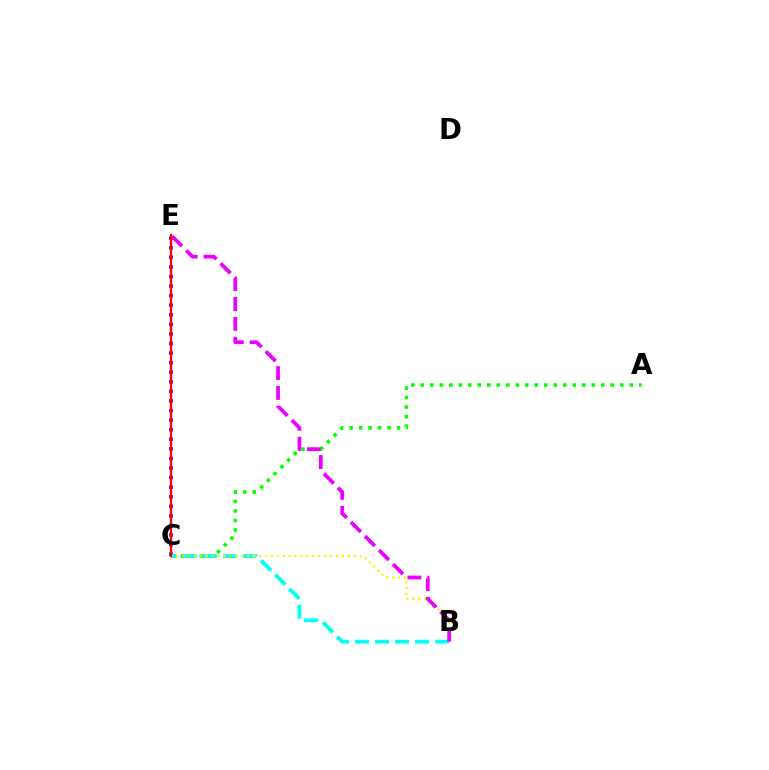{('C', 'E'): [{'color': '#0010ff', 'line_style': 'dotted', 'thickness': 2.6}, {'color': '#ff0000', 'line_style': 'solid', 'thickness': 1.65}], ('A', 'C'): [{'color': '#08ff00', 'line_style': 'dotted', 'thickness': 2.58}], ('B', 'C'): [{'color': '#00fff6', 'line_style': 'dashed', 'thickness': 2.72}, {'color': '#fcf500', 'line_style': 'dotted', 'thickness': 1.61}], ('B', 'E'): [{'color': '#ee00ff', 'line_style': 'dashed', 'thickness': 2.7}]}